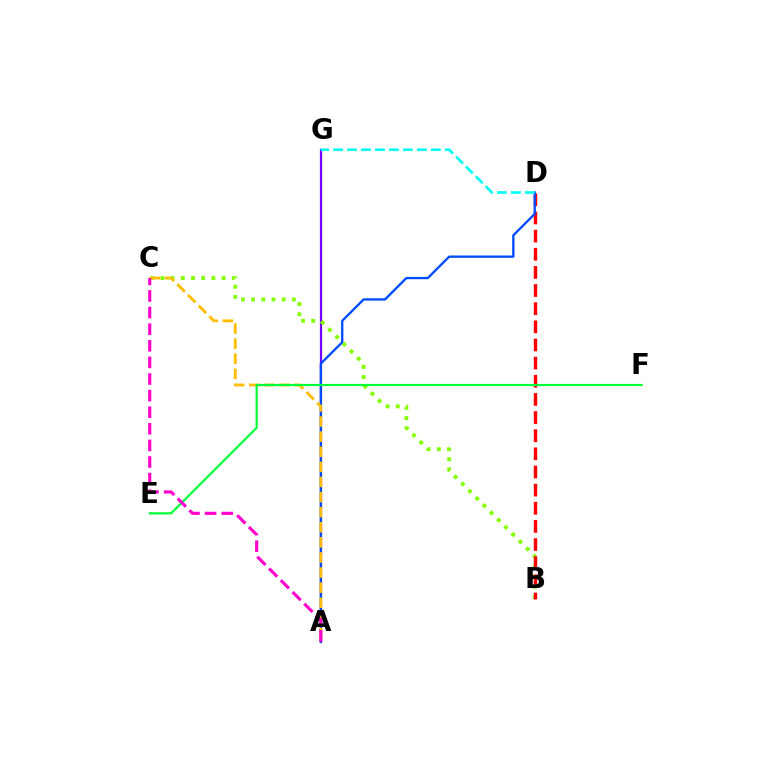{('A', 'G'): [{'color': '#7200ff', 'line_style': 'solid', 'thickness': 1.6}], ('B', 'C'): [{'color': '#84ff00', 'line_style': 'dotted', 'thickness': 2.77}], ('B', 'D'): [{'color': '#ff0000', 'line_style': 'dashed', 'thickness': 2.46}], ('A', 'D'): [{'color': '#004bff', 'line_style': 'solid', 'thickness': 1.67}], ('A', 'C'): [{'color': '#ffbd00', 'line_style': 'dashed', 'thickness': 2.05}, {'color': '#ff00cf', 'line_style': 'dashed', 'thickness': 2.26}], ('E', 'F'): [{'color': '#00ff39', 'line_style': 'solid', 'thickness': 1.58}], ('D', 'G'): [{'color': '#00fff6', 'line_style': 'dashed', 'thickness': 1.9}]}